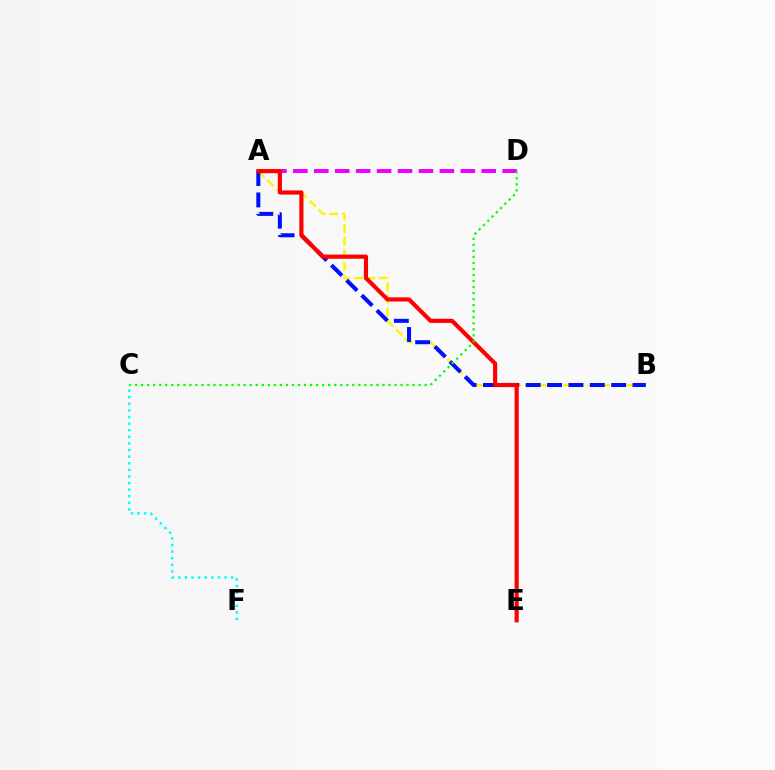{('A', 'D'): [{'color': '#ee00ff', 'line_style': 'dashed', 'thickness': 2.84}], ('A', 'B'): [{'color': '#fcf500', 'line_style': 'dashed', 'thickness': 1.72}, {'color': '#0010ff', 'line_style': 'dashed', 'thickness': 2.9}], ('A', 'E'): [{'color': '#ff0000', 'line_style': 'solid', 'thickness': 2.99}], ('C', 'D'): [{'color': '#08ff00', 'line_style': 'dotted', 'thickness': 1.64}], ('C', 'F'): [{'color': '#00fff6', 'line_style': 'dotted', 'thickness': 1.79}]}